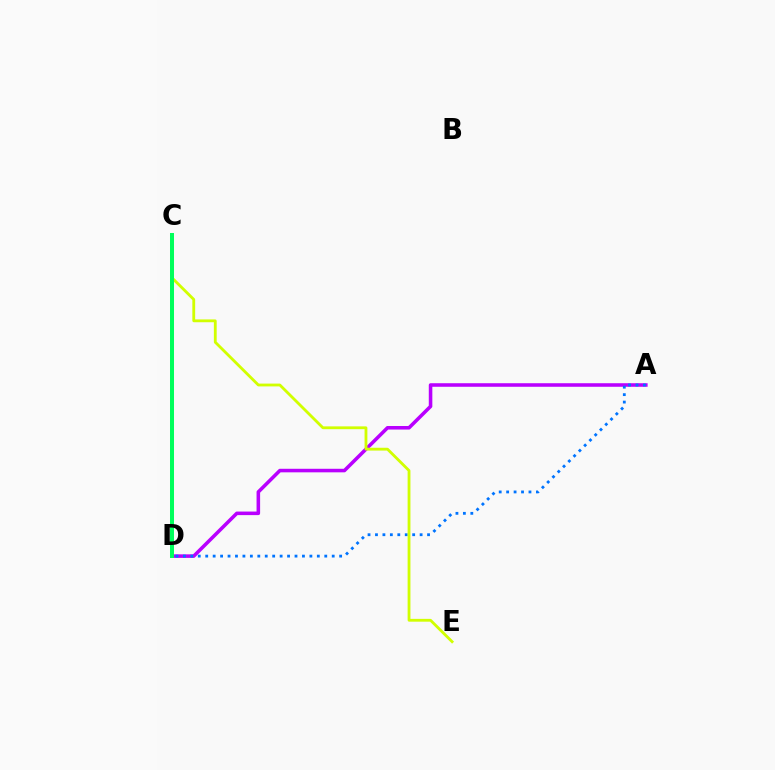{('C', 'D'): [{'color': '#ff0000', 'line_style': 'dotted', 'thickness': 1.63}, {'color': '#00ff5c', 'line_style': 'solid', 'thickness': 2.88}], ('A', 'D'): [{'color': '#b900ff', 'line_style': 'solid', 'thickness': 2.56}, {'color': '#0074ff', 'line_style': 'dotted', 'thickness': 2.02}], ('C', 'E'): [{'color': '#d1ff00', 'line_style': 'solid', 'thickness': 2.02}]}